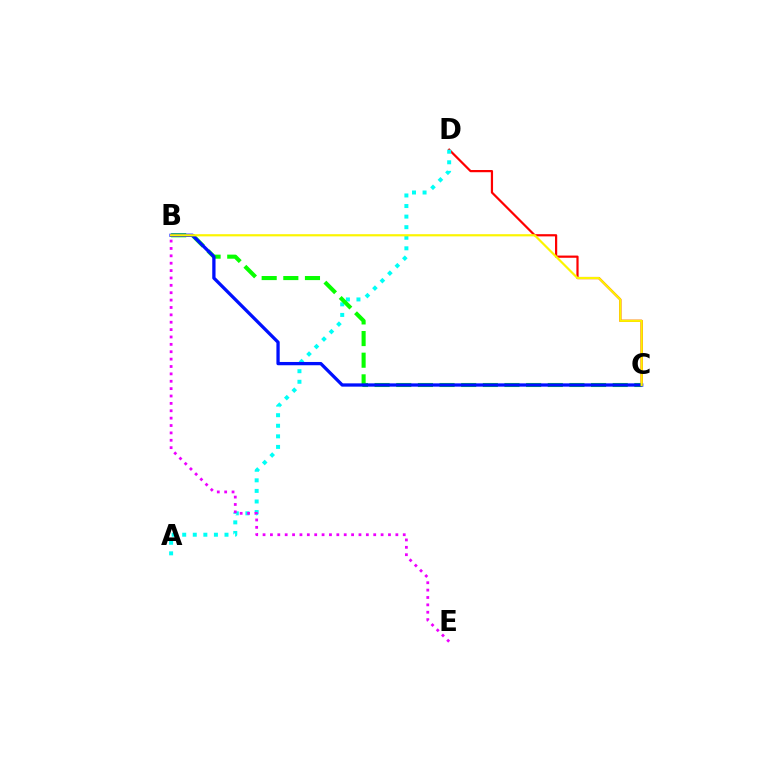{('C', 'D'): [{'color': '#ff0000', 'line_style': 'solid', 'thickness': 1.59}], ('A', 'D'): [{'color': '#00fff6', 'line_style': 'dotted', 'thickness': 2.87}], ('B', 'C'): [{'color': '#08ff00', 'line_style': 'dashed', 'thickness': 2.94}, {'color': '#0010ff', 'line_style': 'solid', 'thickness': 2.36}, {'color': '#fcf500', 'line_style': 'solid', 'thickness': 1.58}], ('B', 'E'): [{'color': '#ee00ff', 'line_style': 'dotted', 'thickness': 2.0}]}